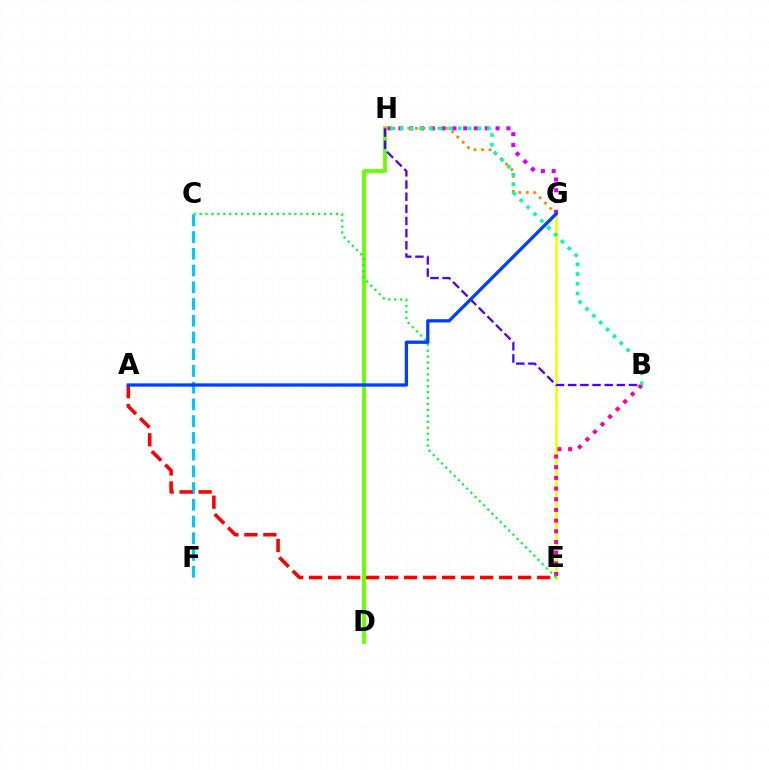{('D', 'H'): [{'color': '#66ff00', 'line_style': 'solid', 'thickness': 2.75}], ('G', 'H'): [{'color': '#d600ff', 'line_style': 'dotted', 'thickness': 2.93}, {'color': '#ff8800', 'line_style': 'dotted', 'thickness': 2.04}], ('C', 'F'): [{'color': '#00c7ff', 'line_style': 'dashed', 'thickness': 2.27}], ('E', 'G'): [{'color': '#eeff00', 'line_style': 'solid', 'thickness': 1.91}], ('A', 'E'): [{'color': '#ff0000', 'line_style': 'dashed', 'thickness': 2.58}], ('B', 'E'): [{'color': '#ff00a0', 'line_style': 'dotted', 'thickness': 2.9}], ('C', 'E'): [{'color': '#00ff27', 'line_style': 'dotted', 'thickness': 1.61}], ('B', 'H'): [{'color': '#4f00ff', 'line_style': 'dashed', 'thickness': 1.65}, {'color': '#00ffaf', 'line_style': 'dotted', 'thickness': 2.63}], ('A', 'G'): [{'color': '#003fff', 'line_style': 'solid', 'thickness': 2.37}]}